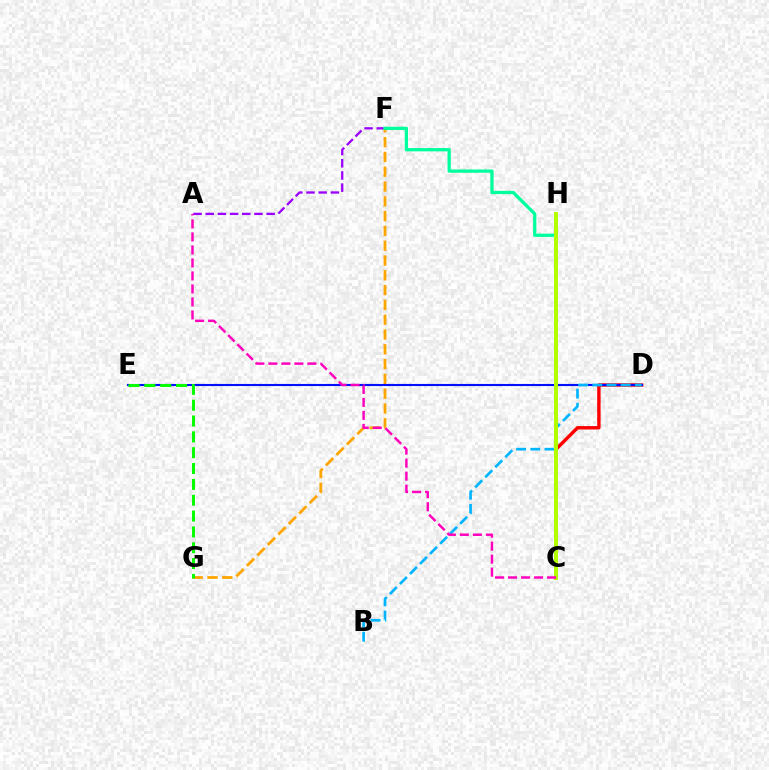{('A', 'F'): [{'color': '#9b00ff', 'line_style': 'dashed', 'thickness': 1.66}], ('F', 'G'): [{'color': '#ffa500', 'line_style': 'dashed', 'thickness': 2.01}], ('C', 'F'): [{'color': '#00ff9d', 'line_style': 'solid', 'thickness': 2.36}], ('C', 'D'): [{'color': '#ff0000', 'line_style': 'solid', 'thickness': 2.46}], ('D', 'E'): [{'color': '#0010ff', 'line_style': 'solid', 'thickness': 1.52}], ('B', 'D'): [{'color': '#00b5ff', 'line_style': 'dashed', 'thickness': 1.93}], ('C', 'H'): [{'color': '#b3ff00', 'line_style': 'solid', 'thickness': 2.88}], ('A', 'C'): [{'color': '#ff00bd', 'line_style': 'dashed', 'thickness': 1.77}], ('E', 'G'): [{'color': '#08ff00', 'line_style': 'dashed', 'thickness': 2.15}]}